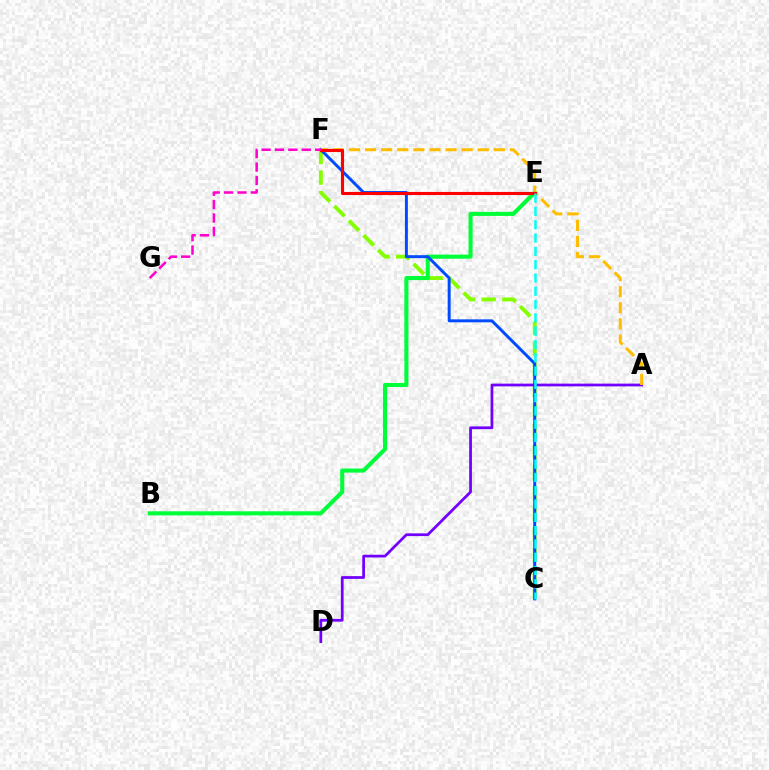{('C', 'F'): [{'color': '#84ff00', 'line_style': 'dashed', 'thickness': 2.8}, {'color': '#004bff', 'line_style': 'solid', 'thickness': 2.14}], ('B', 'E'): [{'color': '#00ff39', 'line_style': 'solid', 'thickness': 2.94}], ('A', 'D'): [{'color': '#7200ff', 'line_style': 'solid', 'thickness': 1.98}], ('A', 'F'): [{'color': '#ffbd00', 'line_style': 'dashed', 'thickness': 2.19}], ('E', 'F'): [{'color': '#ff0000', 'line_style': 'solid', 'thickness': 2.24}], ('C', 'E'): [{'color': '#00fff6', 'line_style': 'dashed', 'thickness': 1.81}], ('F', 'G'): [{'color': '#ff00cf', 'line_style': 'dashed', 'thickness': 1.82}]}